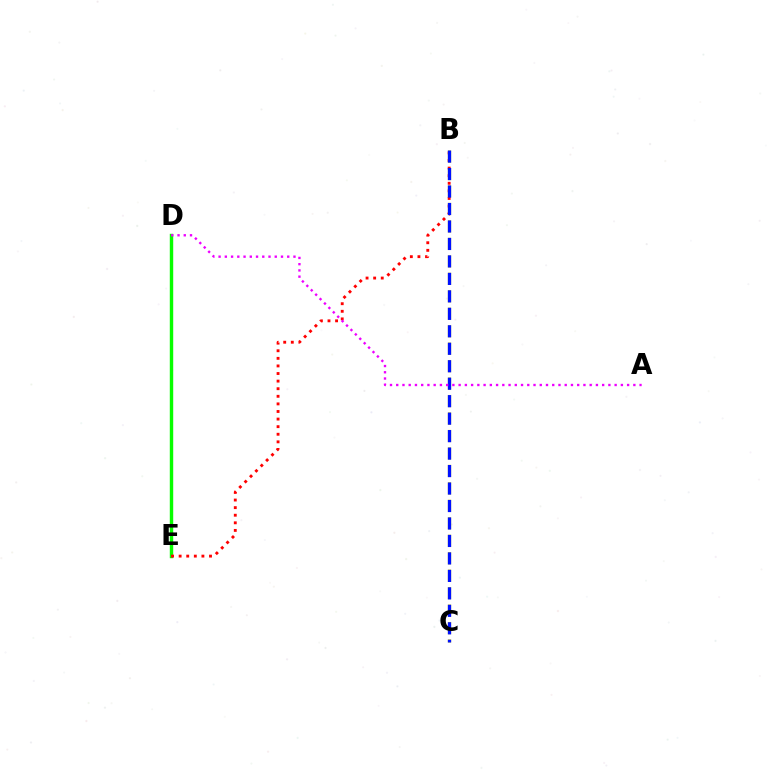{('D', 'E'): [{'color': '#00fff6', 'line_style': 'dotted', 'thickness': 1.97}, {'color': '#08ff00', 'line_style': 'solid', 'thickness': 2.46}], ('B', 'C'): [{'color': '#fcf500', 'line_style': 'dashed', 'thickness': 2.37}, {'color': '#0010ff', 'line_style': 'dashed', 'thickness': 2.37}], ('B', 'E'): [{'color': '#ff0000', 'line_style': 'dotted', 'thickness': 2.06}], ('A', 'D'): [{'color': '#ee00ff', 'line_style': 'dotted', 'thickness': 1.7}]}